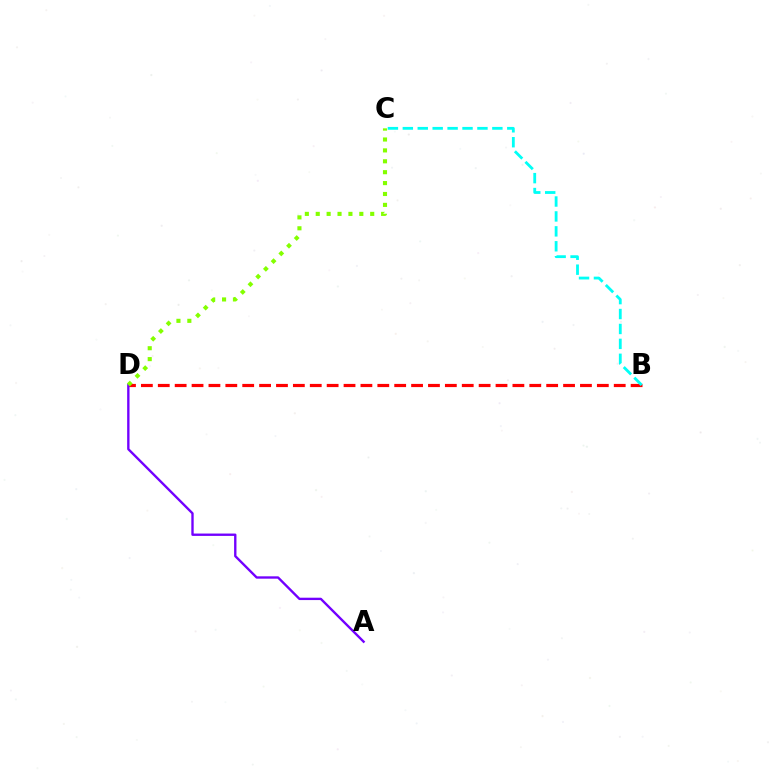{('B', 'D'): [{'color': '#ff0000', 'line_style': 'dashed', 'thickness': 2.29}], ('A', 'D'): [{'color': '#7200ff', 'line_style': 'solid', 'thickness': 1.7}], ('C', 'D'): [{'color': '#84ff00', 'line_style': 'dotted', 'thickness': 2.96}], ('B', 'C'): [{'color': '#00fff6', 'line_style': 'dashed', 'thickness': 2.03}]}